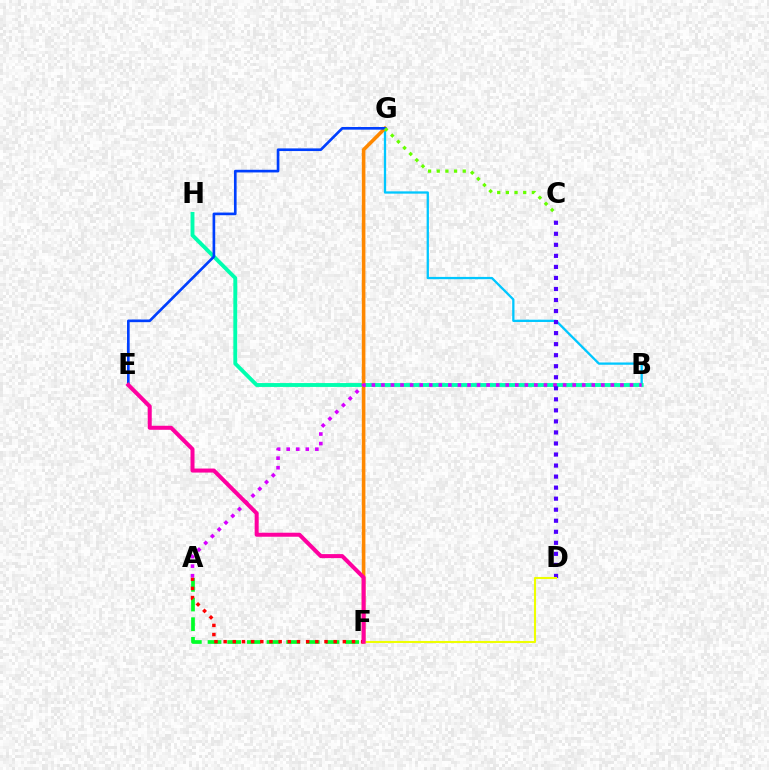{('B', 'G'): [{'color': '#00c7ff', 'line_style': 'solid', 'thickness': 1.65}], ('B', 'H'): [{'color': '#00ffaf', 'line_style': 'solid', 'thickness': 2.79}], ('F', 'G'): [{'color': '#ff8800', 'line_style': 'solid', 'thickness': 2.58}], ('A', 'F'): [{'color': '#00ff27', 'line_style': 'dashed', 'thickness': 2.67}, {'color': '#ff0000', 'line_style': 'dotted', 'thickness': 2.49}], ('A', 'B'): [{'color': '#d600ff', 'line_style': 'dotted', 'thickness': 2.6}], ('E', 'G'): [{'color': '#003fff', 'line_style': 'solid', 'thickness': 1.91}], ('C', 'D'): [{'color': '#4f00ff', 'line_style': 'dotted', 'thickness': 3.0}], ('D', 'F'): [{'color': '#eeff00', 'line_style': 'solid', 'thickness': 1.51}], ('C', 'G'): [{'color': '#66ff00', 'line_style': 'dotted', 'thickness': 2.35}], ('E', 'F'): [{'color': '#ff00a0', 'line_style': 'solid', 'thickness': 2.9}]}